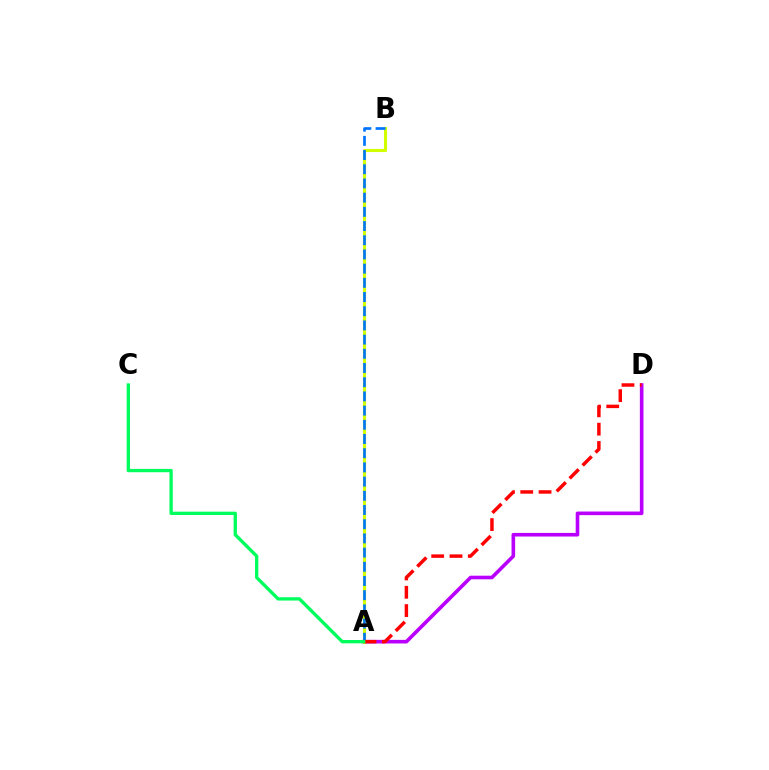{('A', 'D'): [{'color': '#b900ff', 'line_style': 'solid', 'thickness': 2.6}, {'color': '#ff0000', 'line_style': 'dashed', 'thickness': 2.49}], ('A', 'B'): [{'color': '#d1ff00', 'line_style': 'solid', 'thickness': 2.24}, {'color': '#0074ff', 'line_style': 'dashed', 'thickness': 1.93}], ('A', 'C'): [{'color': '#00ff5c', 'line_style': 'solid', 'thickness': 2.39}]}